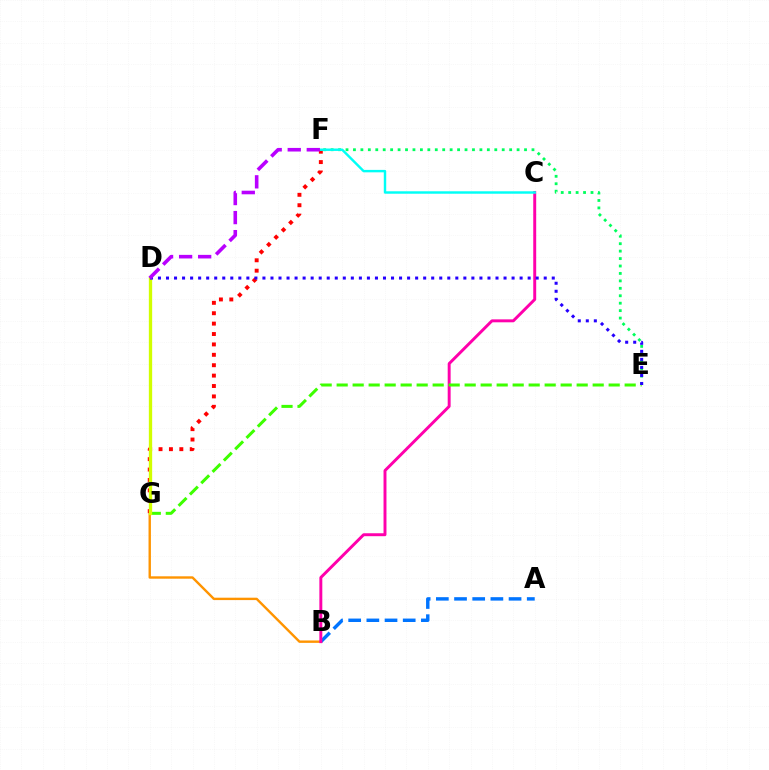{('E', 'F'): [{'color': '#00ff5c', 'line_style': 'dotted', 'thickness': 2.02}], ('A', 'B'): [{'color': '#0074ff', 'line_style': 'dashed', 'thickness': 2.47}], ('B', 'G'): [{'color': '#ff9400', 'line_style': 'solid', 'thickness': 1.72}], ('F', 'G'): [{'color': '#ff0000', 'line_style': 'dotted', 'thickness': 2.83}], ('B', 'C'): [{'color': '#ff00ac', 'line_style': 'solid', 'thickness': 2.12}], ('E', 'G'): [{'color': '#3dff00', 'line_style': 'dashed', 'thickness': 2.17}], ('D', 'G'): [{'color': '#d1ff00', 'line_style': 'solid', 'thickness': 2.39}], ('C', 'F'): [{'color': '#00fff6', 'line_style': 'solid', 'thickness': 1.75}], ('D', 'E'): [{'color': '#2500ff', 'line_style': 'dotted', 'thickness': 2.18}], ('D', 'F'): [{'color': '#b900ff', 'line_style': 'dashed', 'thickness': 2.59}]}